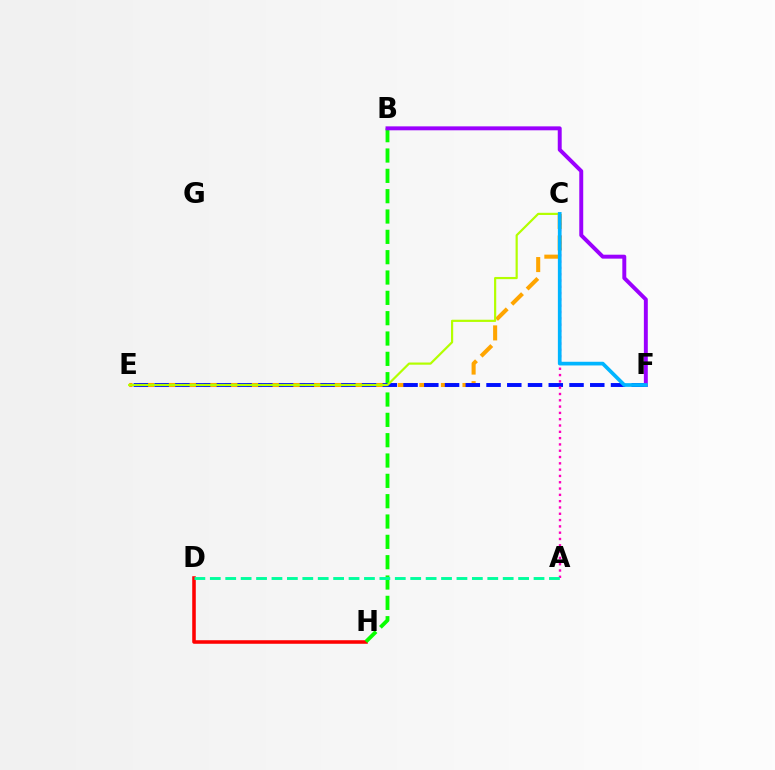{('D', 'H'): [{'color': '#ff0000', 'line_style': 'solid', 'thickness': 2.55}], ('C', 'E'): [{'color': '#ffa500', 'line_style': 'dashed', 'thickness': 2.93}, {'color': '#b3ff00', 'line_style': 'solid', 'thickness': 1.58}], ('B', 'H'): [{'color': '#08ff00', 'line_style': 'dashed', 'thickness': 2.76}], ('E', 'F'): [{'color': '#0010ff', 'line_style': 'dashed', 'thickness': 2.82}], ('A', 'C'): [{'color': '#ff00bd', 'line_style': 'dotted', 'thickness': 1.71}], ('B', 'F'): [{'color': '#9b00ff', 'line_style': 'solid', 'thickness': 2.83}], ('A', 'D'): [{'color': '#00ff9d', 'line_style': 'dashed', 'thickness': 2.09}], ('C', 'F'): [{'color': '#00b5ff', 'line_style': 'solid', 'thickness': 2.66}]}